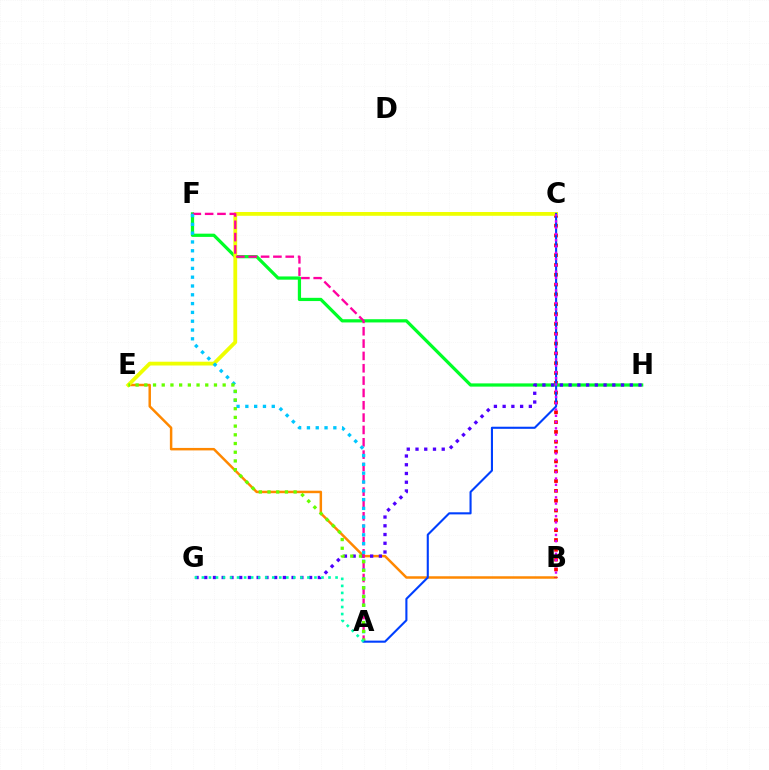{('B', 'E'): [{'color': '#ff8800', 'line_style': 'solid', 'thickness': 1.79}], ('B', 'C'): [{'color': '#ff0000', 'line_style': 'dotted', 'thickness': 2.67}, {'color': '#d600ff', 'line_style': 'dotted', 'thickness': 1.7}], ('F', 'H'): [{'color': '#00ff27', 'line_style': 'solid', 'thickness': 2.33}], ('C', 'E'): [{'color': '#eeff00', 'line_style': 'solid', 'thickness': 2.73}], ('G', 'H'): [{'color': '#4f00ff', 'line_style': 'dotted', 'thickness': 2.37}], ('A', 'F'): [{'color': '#ff00a0', 'line_style': 'dashed', 'thickness': 1.68}, {'color': '#00c7ff', 'line_style': 'dotted', 'thickness': 2.39}], ('A', 'E'): [{'color': '#66ff00', 'line_style': 'dotted', 'thickness': 2.36}], ('A', 'C'): [{'color': '#003fff', 'line_style': 'solid', 'thickness': 1.51}], ('A', 'G'): [{'color': '#00ffaf', 'line_style': 'dotted', 'thickness': 1.91}]}